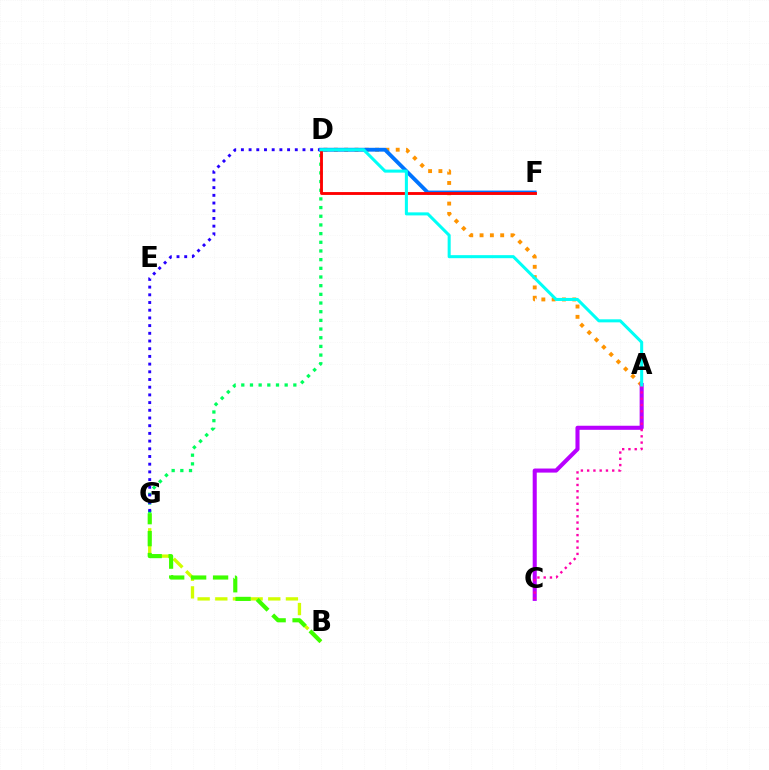{('A', 'D'): [{'color': '#ff9400', 'line_style': 'dotted', 'thickness': 2.8}, {'color': '#00fff6', 'line_style': 'solid', 'thickness': 2.19}], ('B', 'G'): [{'color': '#d1ff00', 'line_style': 'dashed', 'thickness': 2.4}, {'color': '#3dff00', 'line_style': 'dashed', 'thickness': 2.98}], ('D', 'F'): [{'color': '#0074ff', 'line_style': 'solid', 'thickness': 2.76}, {'color': '#ff0000', 'line_style': 'solid', 'thickness': 2.06}], ('A', 'C'): [{'color': '#b900ff', 'line_style': 'solid', 'thickness': 2.93}, {'color': '#ff00ac', 'line_style': 'dotted', 'thickness': 1.7}], ('D', 'G'): [{'color': '#00ff5c', 'line_style': 'dotted', 'thickness': 2.36}, {'color': '#2500ff', 'line_style': 'dotted', 'thickness': 2.09}]}